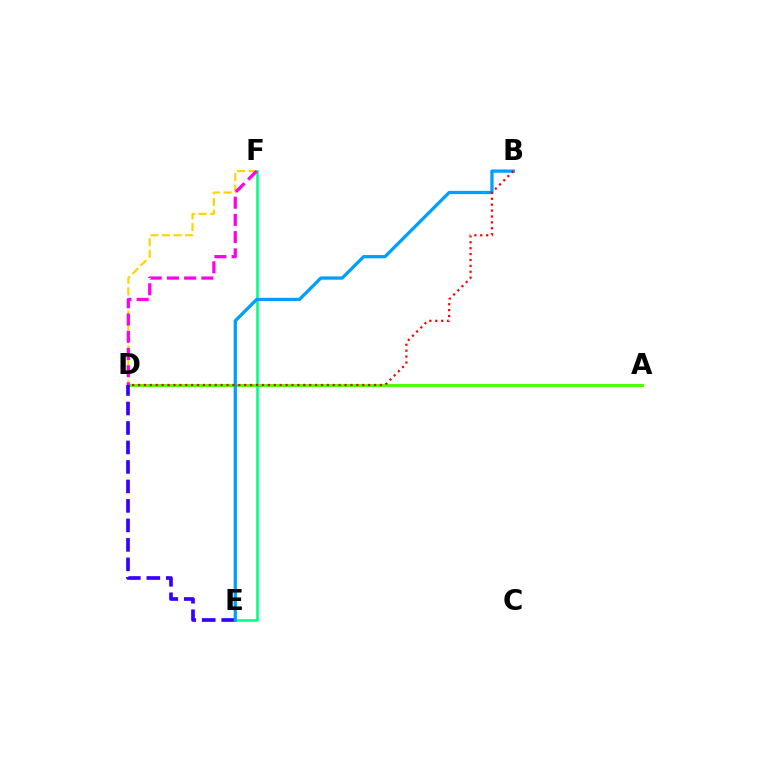{('A', 'D'): [{'color': '#4fff00', 'line_style': 'solid', 'thickness': 2.19}], ('D', 'F'): [{'color': '#ffd500', 'line_style': 'dashed', 'thickness': 1.58}, {'color': '#ff00ed', 'line_style': 'dashed', 'thickness': 2.34}], ('E', 'F'): [{'color': '#00ff86', 'line_style': 'solid', 'thickness': 1.83}], ('D', 'E'): [{'color': '#3700ff', 'line_style': 'dashed', 'thickness': 2.65}], ('B', 'E'): [{'color': '#009eff', 'line_style': 'solid', 'thickness': 2.35}], ('B', 'D'): [{'color': '#ff0000', 'line_style': 'dotted', 'thickness': 1.6}]}